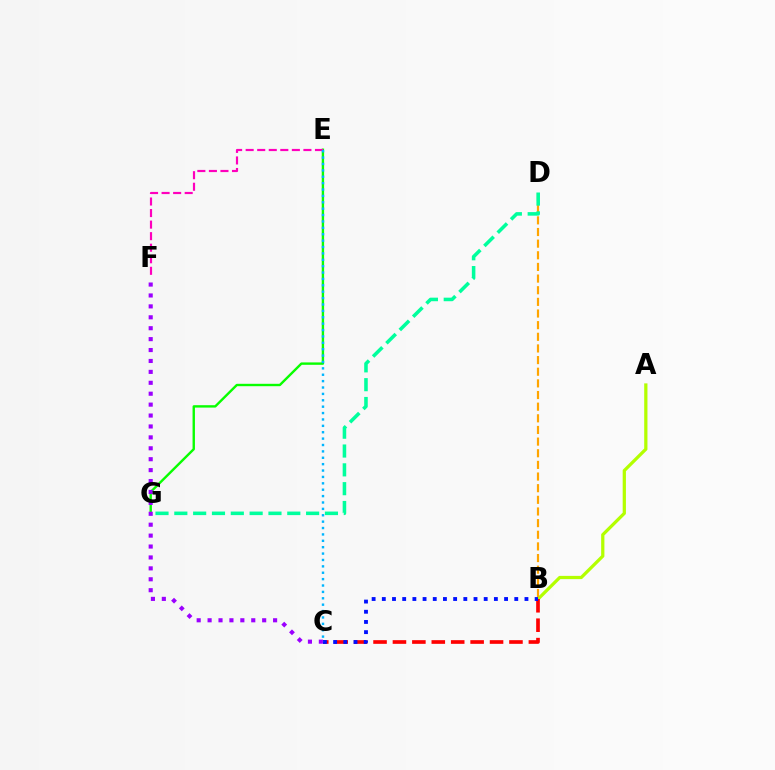{('A', 'B'): [{'color': '#b3ff00', 'line_style': 'solid', 'thickness': 2.34}], ('E', 'G'): [{'color': '#08ff00', 'line_style': 'solid', 'thickness': 1.72}], ('B', 'C'): [{'color': '#ff0000', 'line_style': 'dashed', 'thickness': 2.64}, {'color': '#0010ff', 'line_style': 'dotted', 'thickness': 2.77}], ('E', 'F'): [{'color': '#ff00bd', 'line_style': 'dashed', 'thickness': 1.57}], ('C', 'E'): [{'color': '#00b5ff', 'line_style': 'dotted', 'thickness': 1.74}], ('B', 'D'): [{'color': '#ffa500', 'line_style': 'dashed', 'thickness': 1.58}], ('C', 'F'): [{'color': '#9b00ff', 'line_style': 'dotted', 'thickness': 2.97}], ('D', 'G'): [{'color': '#00ff9d', 'line_style': 'dashed', 'thickness': 2.56}]}